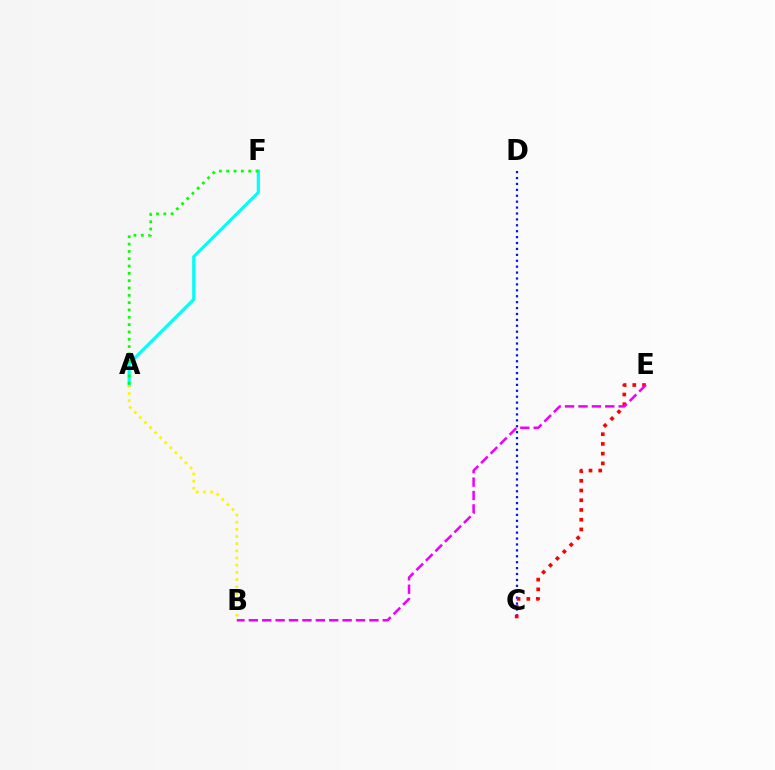{('C', 'D'): [{'color': '#0010ff', 'line_style': 'dotted', 'thickness': 1.61}], ('A', 'F'): [{'color': '#00fff6', 'line_style': 'solid', 'thickness': 2.27}, {'color': '#08ff00', 'line_style': 'dotted', 'thickness': 1.99}], ('C', 'E'): [{'color': '#ff0000', 'line_style': 'dotted', 'thickness': 2.64}], ('B', 'E'): [{'color': '#ee00ff', 'line_style': 'dashed', 'thickness': 1.82}], ('A', 'B'): [{'color': '#fcf500', 'line_style': 'dotted', 'thickness': 1.94}]}